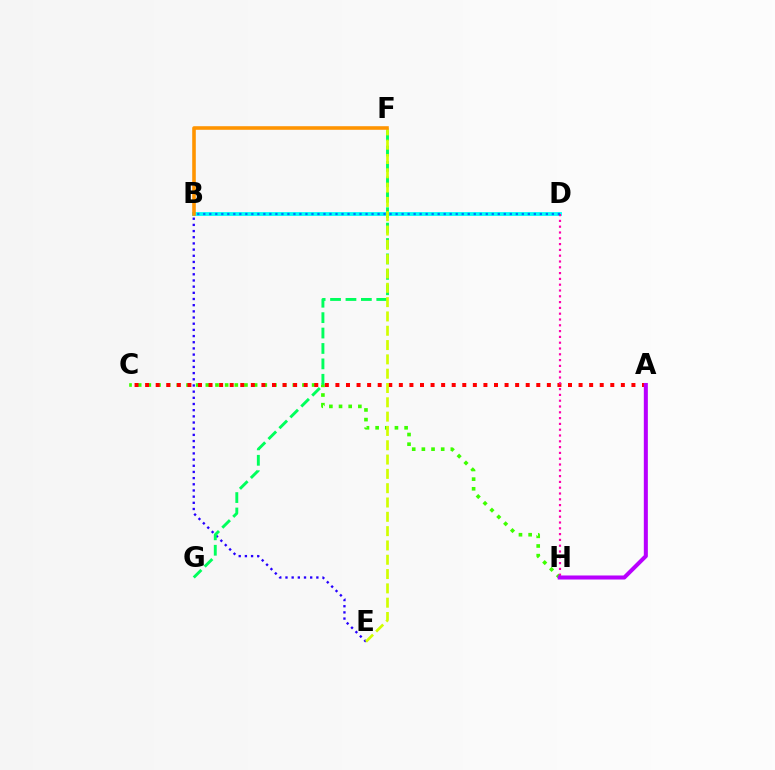{('C', 'H'): [{'color': '#3dff00', 'line_style': 'dotted', 'thickness': 2.63}], ('B', 'E'): [{'color': '#2500ff', 'line_style': 'dotted', 'thickness': 1.68}], ('B', 'D'): [{'color': '#00fff6', 'line_style': 'solid', 'thickness': 2.75}, {'color': '#0074ff', 'line_style': 'dotted', 'thickness': 1.63}], ('A', 'C'): [{'color': '#ff0000', 'line_style': 'dotted', 'thickness': 2.87}], ('D', 'H'): [{'color': '#ff00ac', 'line_style': 'dotted', 'thickness': 1.58}], ('F', 'G'): [{'color': '#00ff5c', 'line_style': 'dashed', 'thickness': 2.09}], ('E', 'F'): [{'color': '#d1ff00', 'line_style': 'dashed', 'thickness': 1.94}], ('A', 'H'): [{'color': '#b900ff', 'line_style': 'solid', 'thickness': 2.91}], ('B', 'F'): [{'color': '#ff9400', 'line_style': 'solid', 'thickness': 2.58}]}